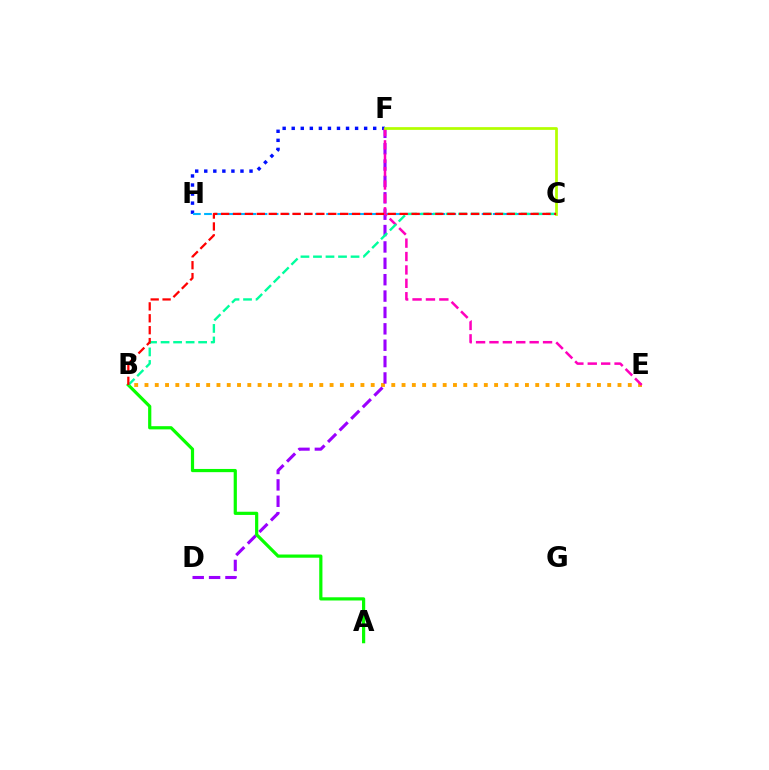{('B', 'E'): [{'color': '#ffa500', 'line_style': 'dotted', 'thickness': 2.79}], ('F', 'H'): [{'color': '#0010ff', 'line_style': 'dotted', 'thickness': 2.46}], ('D', 'F'): [{'color': '#9b00ff', 'line_style': 'dashed', 'thickness': 2.22}], ('A', 'B'): [{'color': '#08ff00', 'line_style': 'solid', 'thickness': 2.3}], ('C', 'H'): [{'color': '#00b5ff', 'line_style': 'dashed', 'thickness': 1.51}], ('E', 'F'): [{'color': '#ff00bd', 'line_style': 'dashed', 'thickness': 1.82}], ('B', 'C'): [{'color': '#00ff9d', 'line_style': 'dashed', 'thickness': 1.7}, {'color': '#ff0000', 'line_style': 'dashed', 'thickness': 1.62}], ('C', 'F'): [{'color': '#b3ff00', 'line_style': 'solid', 'thickness': 1.97}]}